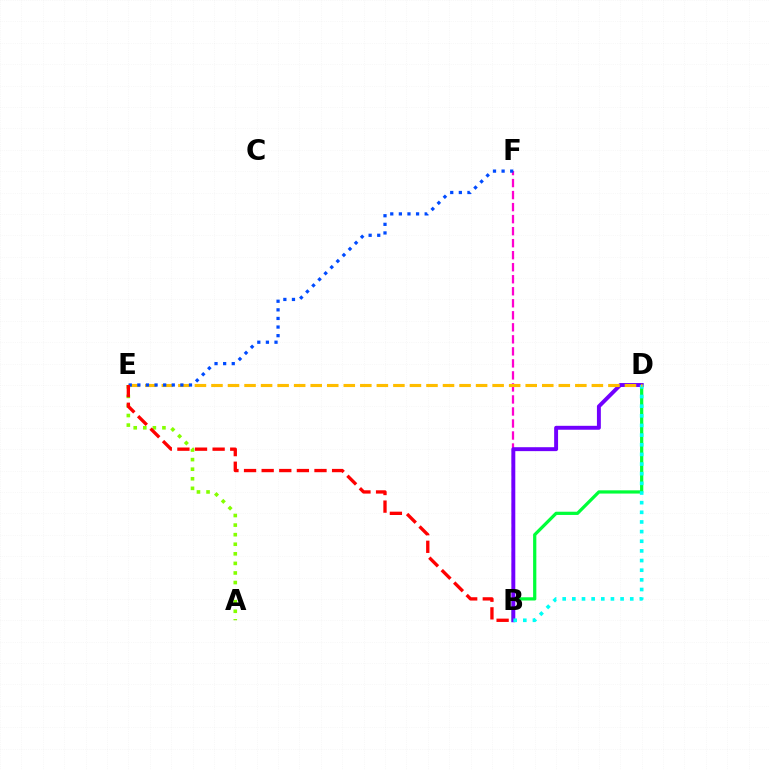{('B', 'F'): [{'color': '#ff00cf', 'line_style': 'dashed', 'thickness': 1.63}], ('B', 'D'): [{'color': '#00ff39', 'line_style': 'solid', 'thickness': 2.33}, {'color': '#7200ff', 'line_style': 'solid', 'thickness': 2.83}, {'color': '#00fff6', 'line_style': 'dotted', 'thickness': 2.62}], ('D', 'E'): [{'color': '#ffbd00', 'line_style': 'dashed', 'thickness': 2.25}], ('A', 'E'): [{'color': '#84ff00', 'line_style': 'dotted', 'thickness': 2.6}], ('E', 'F'): [{'color': '#004bff', 'line_style': 'dotted', 'thickness': 2.34}], ('B', 'E'): [{'color': '#ff0000', 'line_style': 'dashed', 'thickness': 2.39}]}